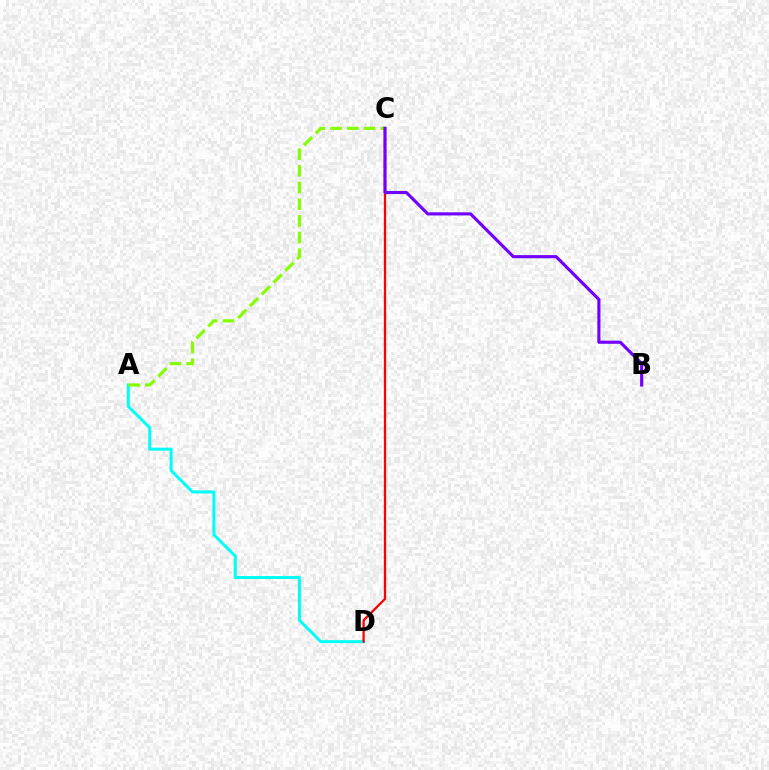{('A', 'D'): [{'color': '#00fff6', 'line_style': 'solid', 'thickness': 2.15}], ('C', 'D'): [{'color': '#ff0000', 'line_style': 'solid', 'thickness': 1.63}], ('A', 'C'): [{'color': '#84ff00', 'line_style': 'dashed', 'thickness': 2.27}], ('B', 'C'): [{'color': '#7200ff', 'line_style': 'solid', 'thickness': 2.25}]}